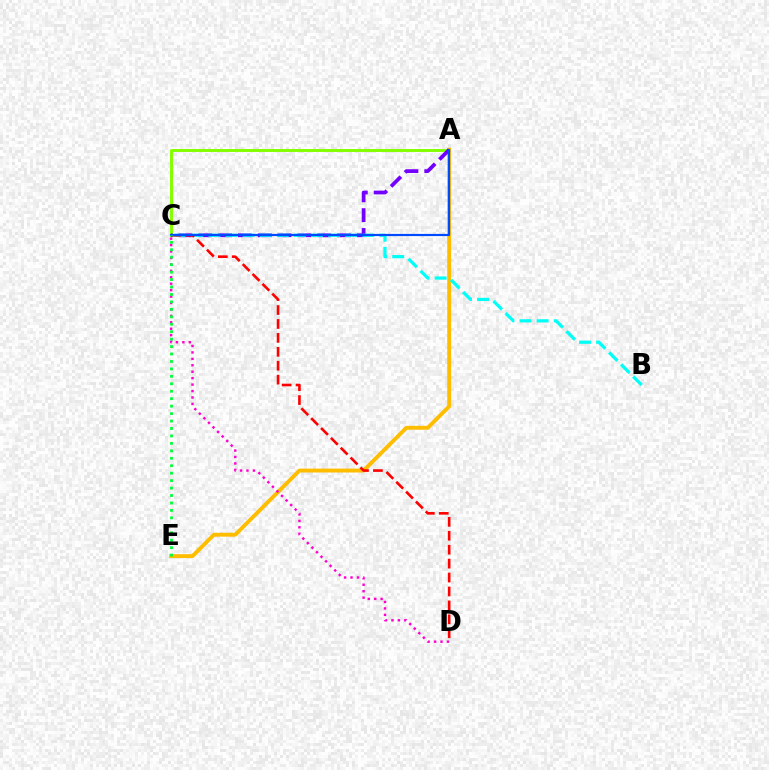{('A', 'C'): [{'color': '#84ff00', 'line_style': 'solid', 'thickness': 2.12}, {'color': '#7200ff', 'line_style': 'dashed', 'thickness': 2.69}, {'color': '#004bff', 'line_style': 'solid', 'thickness': 1.58}], ('A', 'E'): [{'color': '#ffbd00', 'line_style': 'solid', 'thickness': 2.8}], ('C', 'D'): [{'color': '#ff00cf', 'line_style': 'dotted', 'thickness': 1.75}, {'color': '#ff0000', 'line_style': 'dashed', 'thickness': 1.89}], ('B', 'C'): [{'color': '#00fff6', 'line_style': 'dashed', 'thickness': 2.32}], ('C', 'E'): [{'color': '#00ff39', 'line_style': 'dotted', 'thickness': 2.02}]}